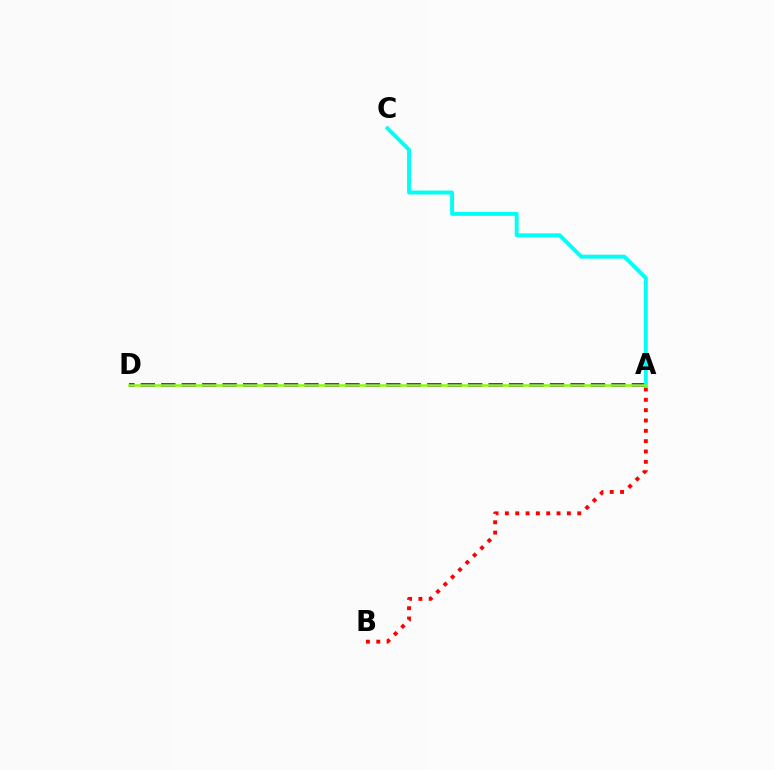{('A', 'B'): [{'color': '#ff0000', 'line_style': 'dotted', 'thickness': 2.81}], ('A', 'D'): [{'color': '#7200ff', 'line_style': 'dashed', 'thickness': 2.78}, {'color': '#84ff00', 'line_style': 'solid', 'thickness': 1.81}], ('A', 'C'): [{'color': '#00fff6', 'line_style': 'solid', 'thickness': 2.82}]}